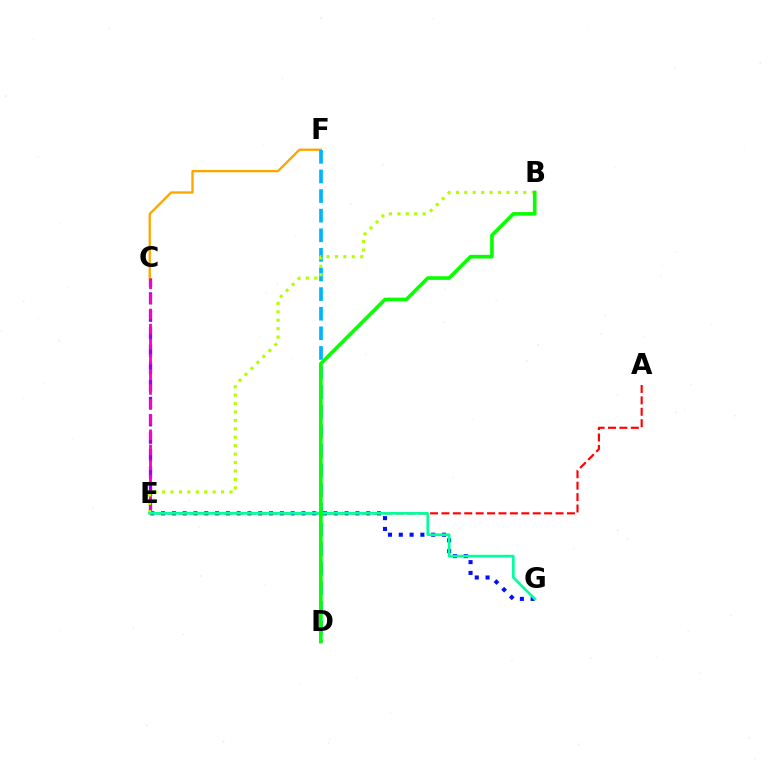{('C', 'E'): [{'color': '#9b00ff', 'line_style': 'dashed', 'thickness': 2.37}, {'color': '#ff00bd', 'line_style': 'dashed', 'thickness': 2.05}], ('C', 'F'): [{'color': '#ffa500', 'line_style': 'solid', 'thickness': 1.68}], ('D', 'F'): [{'color': '#00b5ff', 'line_style': 'dashed', 'thickness': 2.66}], ('E', 'G'): [{'color': '#0010ff', 'line_style': 'dotted', 'thickness': 2.93}, {'color': '#00ff9d', 'line_style': 'solid', 'thickness': 1.93}], ('A', 'E'): [{'color': '#ff0000', 'line_style': 'dashed', 'thickness': 1.55}], ('B', 'E'): [{'color': '#b3ff00', 'line_style': 'dotted', 'thickness': 2.29}], ('B', 'D'): [{'color': '#08ff00', 'line_style': 'solid', 'thickness': 2.62}]}